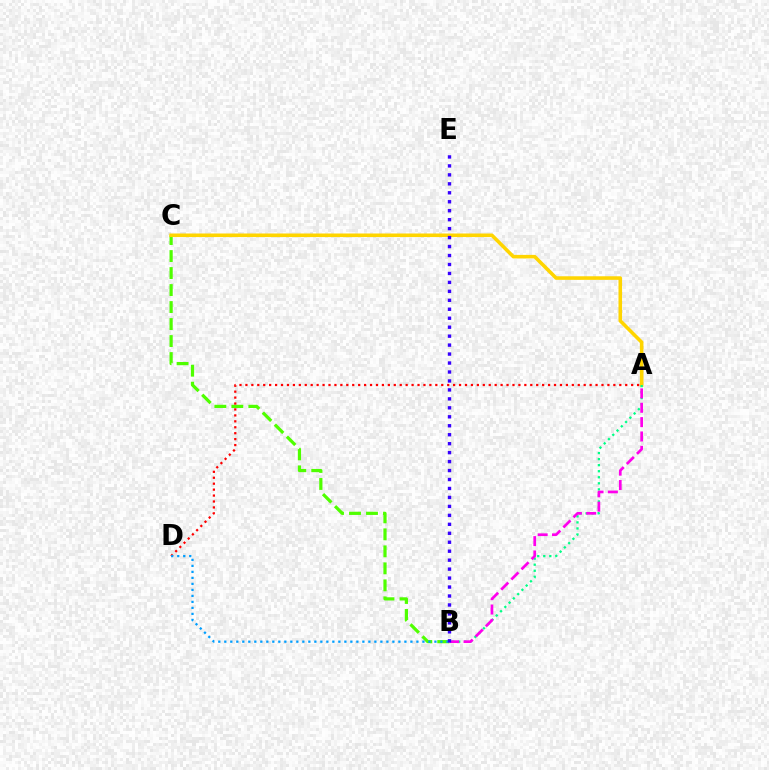{('B', 'C'): [{'color': '#4fff00', 'line_style': 'dashed', 'thickness': 2.31}], ('A', 'C'): [{'color': '#ffd500', 'line_style': 'solid', 'thickness': 2.57}], ('A', 'D'): [{'color': '#ff0000', 'line_style': 'dotted', 'thickness': 1.61}], ('B', 'D'): [{'color': '#009eff', 'line_style': 'dotted', 'thickness': 1.63}], ('A', 'B'): [{'color': '#00ff86', 'line_style': 'dotted', 'thickness': 1.64}, {'color': '#ff00ed', 'line_style': 'dashed', 'thickness': 1.95}], ('B', 'E'): [{'color': '#3700ff', 'line_style': 'dotted', 'thickness': 2.43}]}